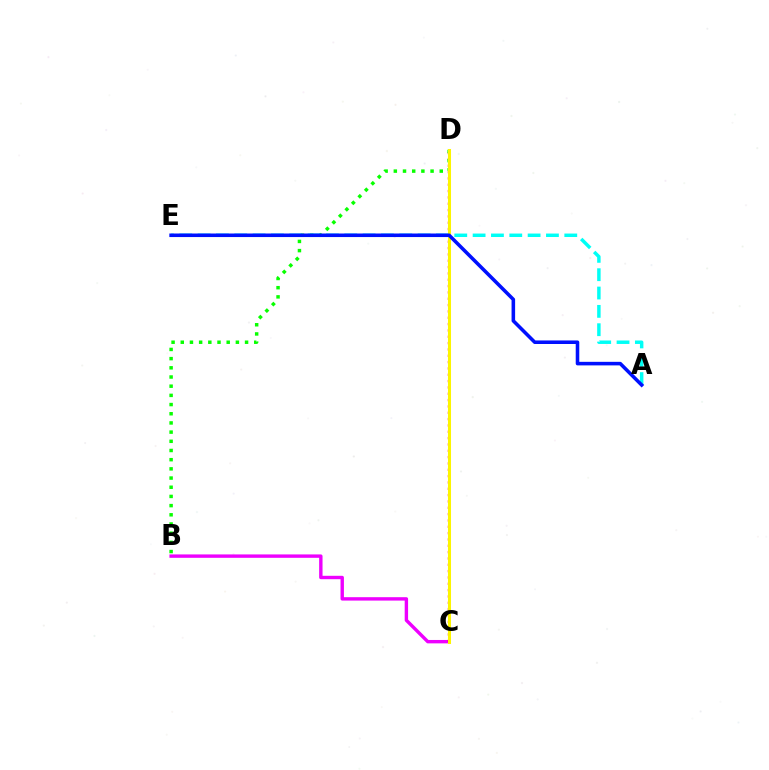{('B', 'C'): [{'color': '#ee00ff', 'line_style': 'solid', 'thickness': 2.45}], ('C', 'D'): [{'color': '#ff0000', 'line_style': 'dotted', 'thickness': 1.72}, {'color': '#fcf500', 'line_style': 'solid', 'thickness': 2.18}], ('B', 'D'): [{'color': '#08ff00', 'line_style': 'dotted', 'thickness': 2.5}], ('A', 'E'): [{'color': '#00fff6', 'line_style': 'dashed', 'thickness': 2.49}, {'color': '#0010ff', 'line_style': 'solid', 'thickness': 2.56}]}